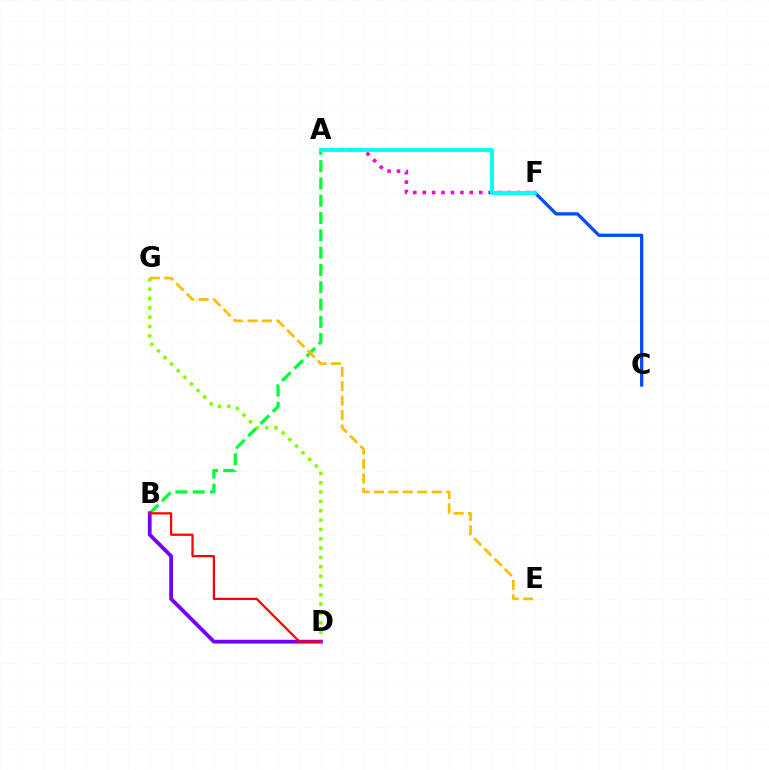{('A', 'F'): [{'color': '#ff00cf', 'line_style': 'dotted', 'thickness': 2.56}, {'color': '#00fff6', 'line_style': 'solid', 'thickness': 2.76}], ('A', 'B'): [{'color': '#00ff39', 'line_style': 'dashed', 'thickness': 2.35}], ('D', 'G'): [{'color': '#84ff00', 'line_style': 'dotted', 'thickness': 2.54}], ('C', 'F'): [{'color': '#004bff', 'line_style': 'solid', 'thickness': 2.35}], ('E', 'G'): [{'color': '#ffbd00', 'line_style': 'dashed', 'thickness': 1.96}], ('B', 'D'): [{'color': '#7200ff', 'line_style': 'solid', 'thickness': 2.72}, {'color': '#ff0000', 'line_style': 'solid', 'thickness': 1.61}]}